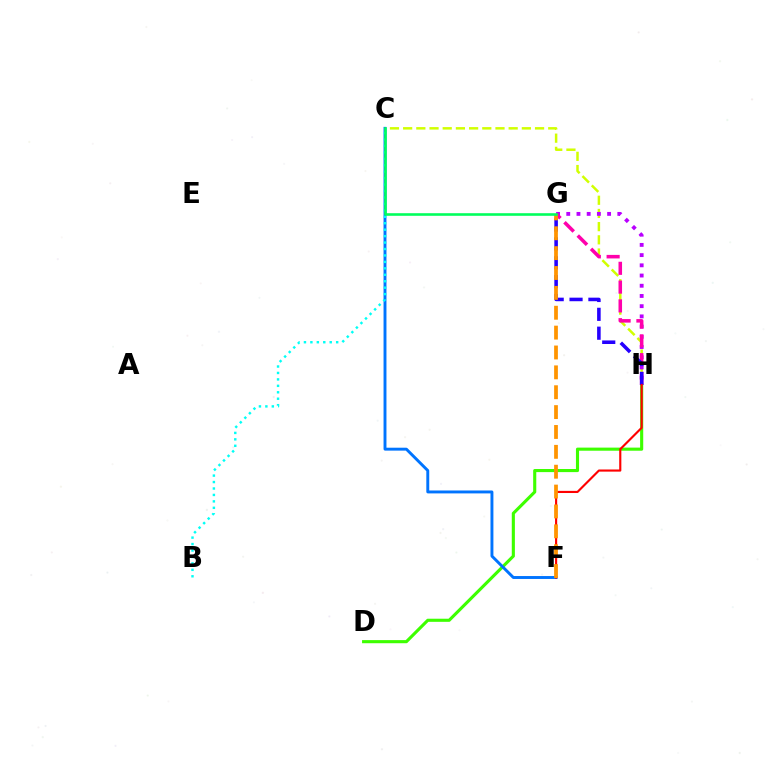{('C', 'H'): [{'color': '#d1ff00', 'line_style': 'dashed', 'thickness': 1.79}], ('G', 'H'): [{'color': '#b900ff', 'line_style': 'dotted', 'thickness': 2.77}, {'color': '#ff00ac', 'line_style': 'dashed', 'thickness': 2.55}, {'color': '#2500ff', 'line_style': 'dashed', 'thickness': 2.56}], ('D', 'H'): [{'color': '#3dff00', 'line_style': 'solid', 'thickness': 2.24}], ('C', 'F'): [{'color': '#0074ff', 'line_style': 'solid', 'thickness': 2.1}], ('B', 'C'): [{'color': '#00fff6', 'line_style': 'dotted', 'thickness': 1.75}], ('F', 'H'): [{'color': '#ff0000', 'line_style': 'solid', 'thickness': 1.54}], ('F', 'G'): [{'color': '#ff9400', 'line_style': 'dashed', 'thickness': 2.7}], ('C', 'G'): [{'color': '#00ff5c', 'line_style': 'solid', 'thickness': 1.87}]}